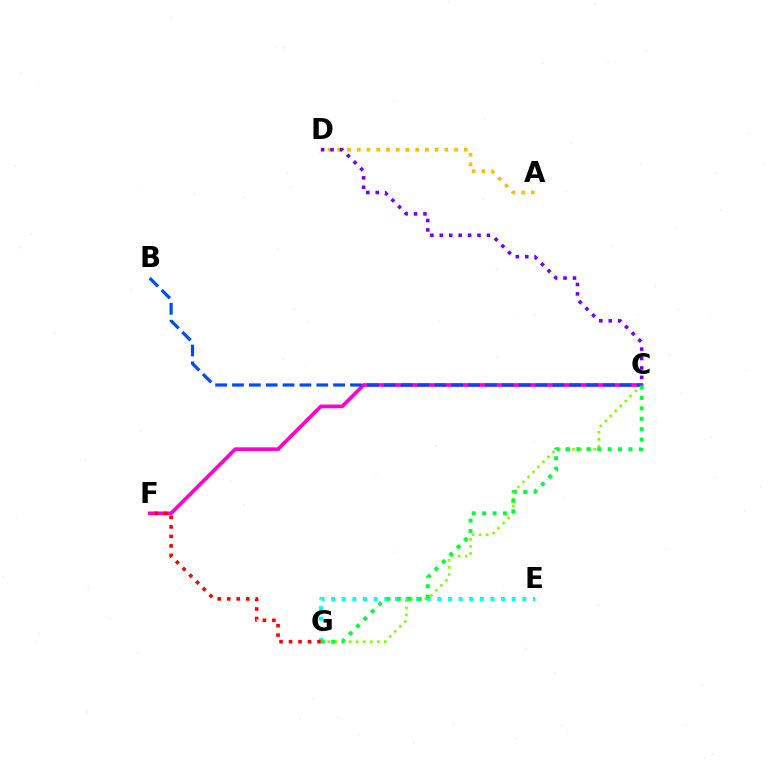{('E', 'G'): [{'color': '#00fff6', 'line_style': 'dotted', 'thickness': 2.89}], ('A', 'D'): [{'color': '#ffbd00', 'line_style': 'dotted', 'thickness': 2.64}], ('C', 'G'): [{'color': '#84ff00', 'line_style': 'dotted', 'thickness': 1.92}, {'color': '#00ff39', 'line_style': 'dotted', 'thickness': 2.83}], ('C', 'F'): [{'color': '#ff00cf', 'line_style': 'solid', 'thickness': 2.65}], ('F', 'G'): [{'color': '#ff0000', 'line_style': 'dotted', 'thickness': 2.58}], ('C', 'D'): [{'color': '#7200ff', 'line_style': 'dotted', 'thickness': 2.56}], ('B', 'C'): [{'color': '#004bff', 'line_style': 'dashed', 'thickness': 2.29}]}